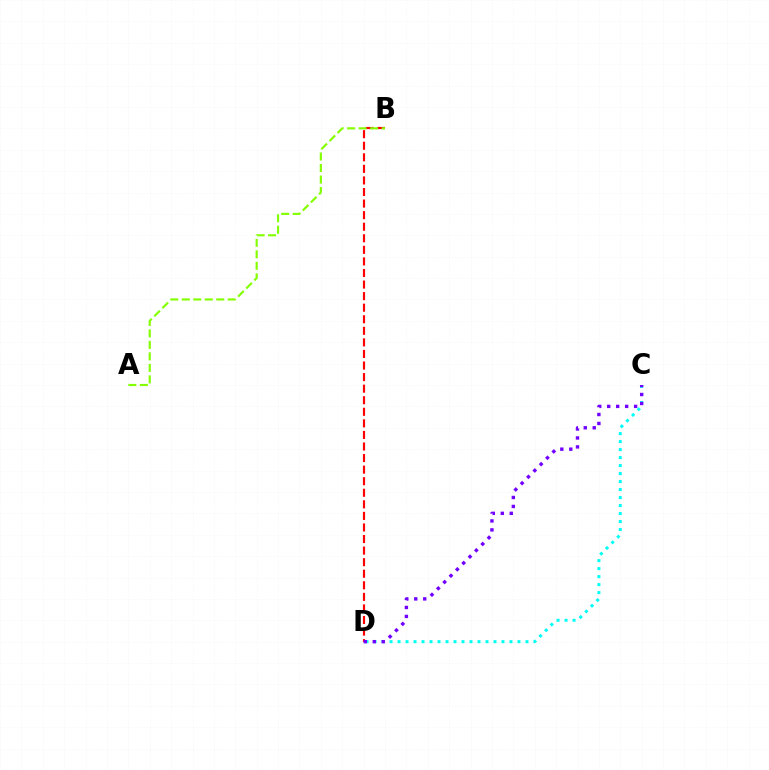{('B', 'D'): [{'color': '#ff0000', 'line_style': 'dashed', 'thickness': 1.57}], ('A', 'B'): [{'color': '#84ff00', 'line_style': 'dashed', 'thickness': 1.56}], ('C', 'D'): [{'color': '#00fff6', 'line_style': 'dotted', 'thickness': 2.17}, {'color': '#7200ff', 'line_style': 'dotted', 'thickness': 2.44}]}